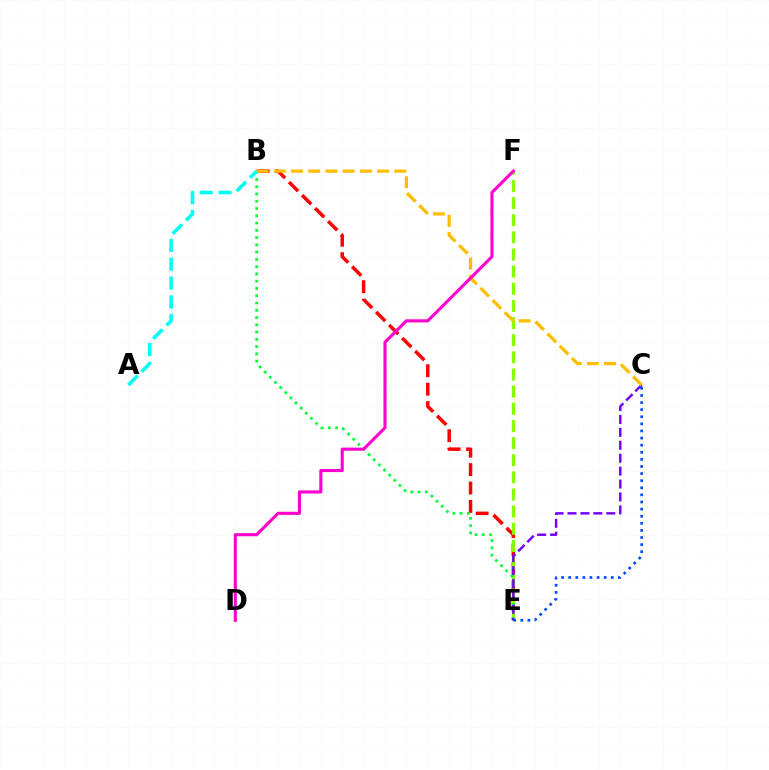{('B', 'E'): [{'color': '#ff0000', 'line_style': 'dashed', 'thickness': 2.51}, {'color': '#00ff39', 'line_style': 'dotted', 'thickness': 1.97}], ('E', 'F'): [{'color': '#84ff00', 'line_style': 'dashed', 'thickness': 2.33}], ('C', 'E'): [{'color': '#7200ff', 'line_style': 'dashed', 'thickness': 1.76}, {'color': '#004bff', 'line_style': 'dotted', 'thickness': 1.93}], ('B', 'C'): [{'color': '#ffbd00', 'line_style': 'dashed', 'thickness': 2.34}], ('A', 'B'): [{'color': '#00fff6', 'line_style': 'dashed', 'thickness': 2.56}], ('D', 'F'): [{'color': '#ff00cf', 'line_style': 'solid', 'thickness': 2.23}]}